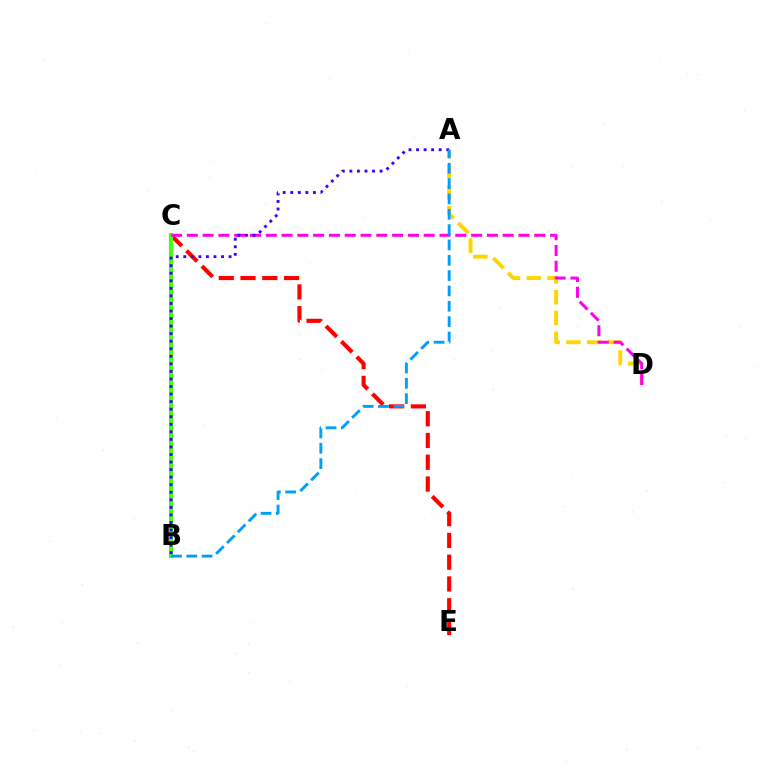{('C', 'E'): [{'color': '#ff0000', 'line_style': 'dashed', 'thickness': 2.96}], ('A', 'D'): [{'color': '#ffd500', 'line_style': 'dashed', 'thickness': 2.82}], ('B', 'C'): [{'color': '#00ff86', 'line_style': 'solid', 'thickness': 2.95}, {'color': '#4fff00', 'line_style': 'solid', 'thickness': 2.0}], ('C', 'D'): [{'color': '#ff00ed', 'line_style': 'dashed', 'thickness': 2.15}], ('A', 'B'): [{'color': '#3700ff', 'line_style': 'dotted', 'thickness': 2.05}, {'color': '#009eff', 'line_style': 'dashed', 'thickness': 2.08}]}